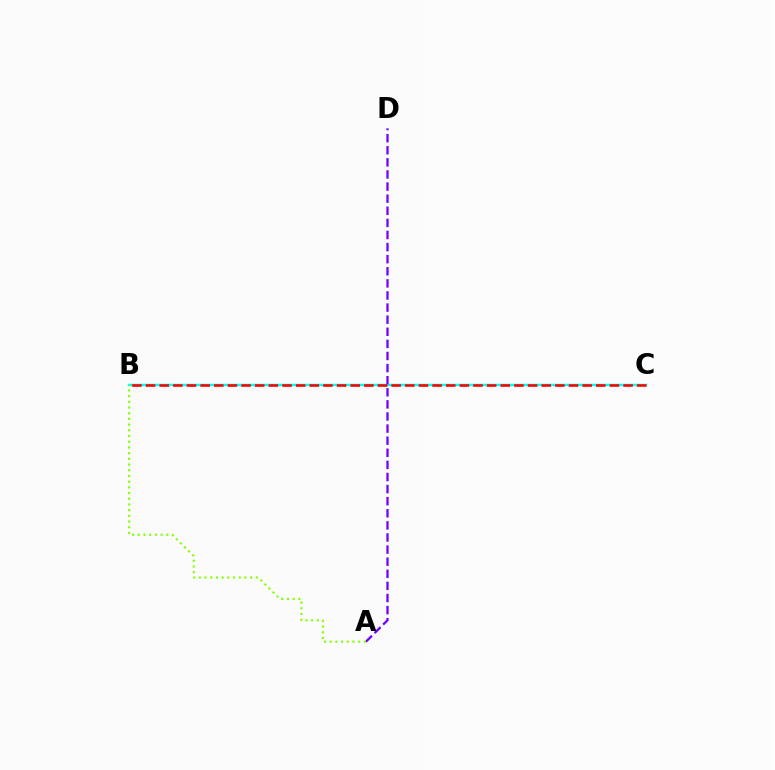{('B', 'C'): [{'color': '#00fff6', 'line_style': 'solid', 'thickness': 1.79}, {'color': '#ff0000', 'line_style': 'dashed', 'thickness': 1.85}], ('A', 'D'): [{'color': '#7200ff', 'line_style': 'dashed', 'thickness': 1.64}], ('A', 'B'): [{'color': '#84ff00', 'line_style': 'dotted', 'thickness': 1.55}]}